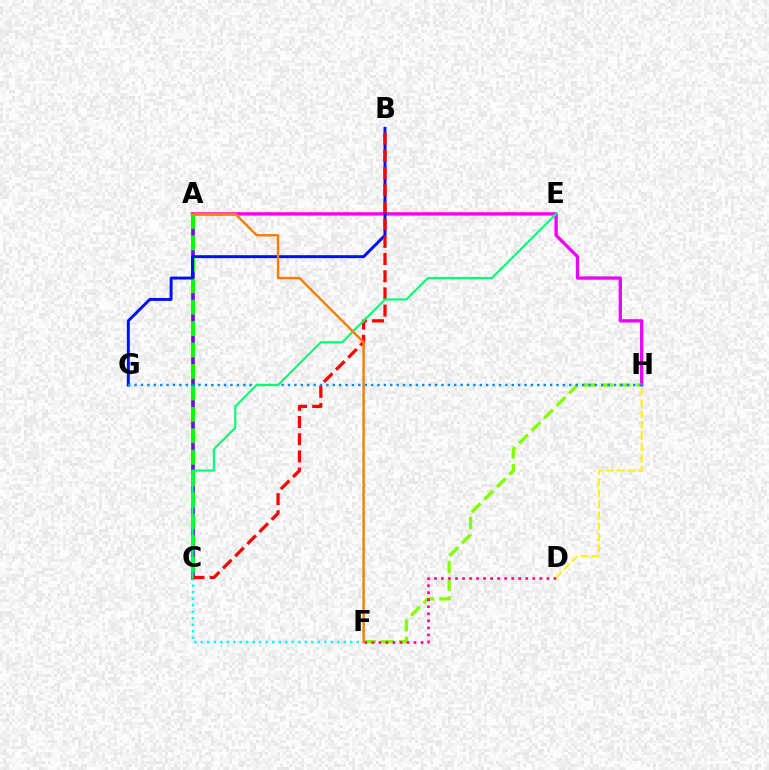{('A', 'C'): [{'color': '#7200ff', 'line_style': 'solid', 'thickness': 2.64}, {'color': '#08ff00', 'line_style': 'dashed', 'thickness': 2.91}], ('A', 'H'): [{'color': '#ee00ff', 'line_style': 'solid', 'thickness': 2.39}], ('F', 'H'): [{'color': '#84ff00', 'line_style': 'dashed', 'thickness': 2.4}], ('B', 'G'): [{'color': '#0010ff', 'line_style': 'solid', 'thickness': 2.13}], ('G', 'H'): [{'color': '#008cff', 'line_style': 'dotted', 'thickness': 1.74}], ('C', 'F'): [{'color': '#00fff6', 'line_style': 'dotted', 'thickness': 1.77}], ('B', 'C'): [{'color': '#ff0000', 'line_style': 'dashed', 'thickness': 2.34}], ('D', 'F'): [{'color': '#ff0094', 'line_style': 'dotted', 'thickness': 1.91}], ('C', 'E'): [{'color': '#00ff74', 'line_style': 'solid', 'thickness': 1.56}], ('A', 'F'): [{'color': '#ff7c00', 'line_style': 'solid', 'thickness': 1.74}], ('D', 'H'): [{'color': '#fcf500', 'line_style': 'dashed', 'thickness': 1.5}]}